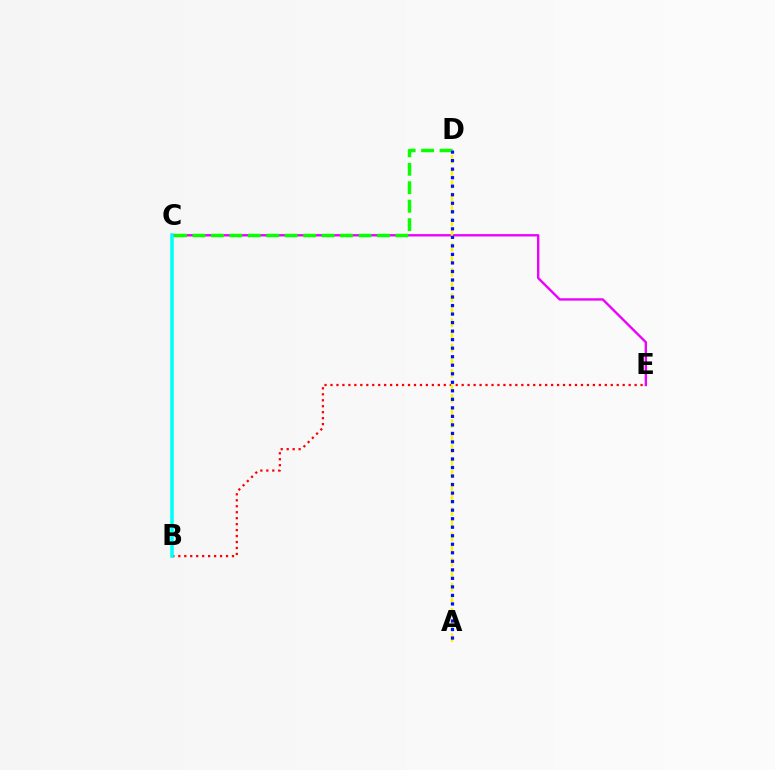{('B', 'E'): [{'color': '#ff0000', 'line_style': 'dotted', 'thickness': 1.62}], ('C', 'E'): [{'color': '#ee00ff', 'line_style': 'solid', 'thickness': 1.71}], ('C', 'D'): [{'color': '#08ff00', 'line_style': 'dashed', 'thickness': 2.51}], ('A', 'D'): [{'color': '#fcf500', 'line_style': 'dashed', 'thickness': 1.71}, {'color': '#0010ff', 'line_style': 'dotted', 'thickness': 2.32}], ('B', 'C'): [{'color': '#00fff6', 'line_style': 'solid', 'thickness': 2.54}]}